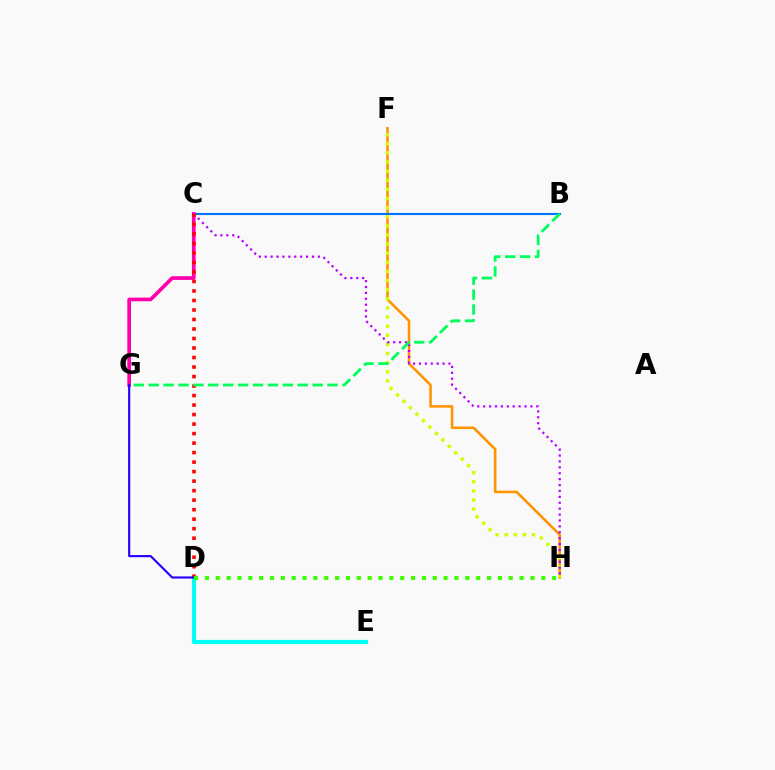{('D', 'E'): [{'color': '#00fff6', 'line_style': 'solid', 'thickness': 3.0}], ('F', 'H'): [{'color': '#ff9400', 'line_style': 'solid', 'thickness': 1.86}, {'color': '#d1ff00', 'line_style': 'dotted', 'thickness': 2.48}], ('B', 'C'): [{'color': '#0074ff', 'line_style': 'solid', 'thickness': 1.54}], ('C', 'H'): [{'color': '#b900ff', 'line_style': 'dotted', 'thickness': 1.6}], ('C', 'G'): [{'color': '#ff00ac', 'line_style': 'solid', 'thickness': 2.65}], ('C', 'D'): [{'color': '#ff0000', 'line_style': 'dotted', 'thickness': 2.58}], ('D', 'G'): [{'color': '#2500ff', 'line_style': 'solid', 'thickness': 1.54}], ('B', 'G'): [{'color': '#00ff5c', 'line_style': 'dashed', 'thickness': 2.02}], ('D', 'H'): [{'color': '#3dff00', 'line_style': 'dotted', 'thickness': 2.95}]}